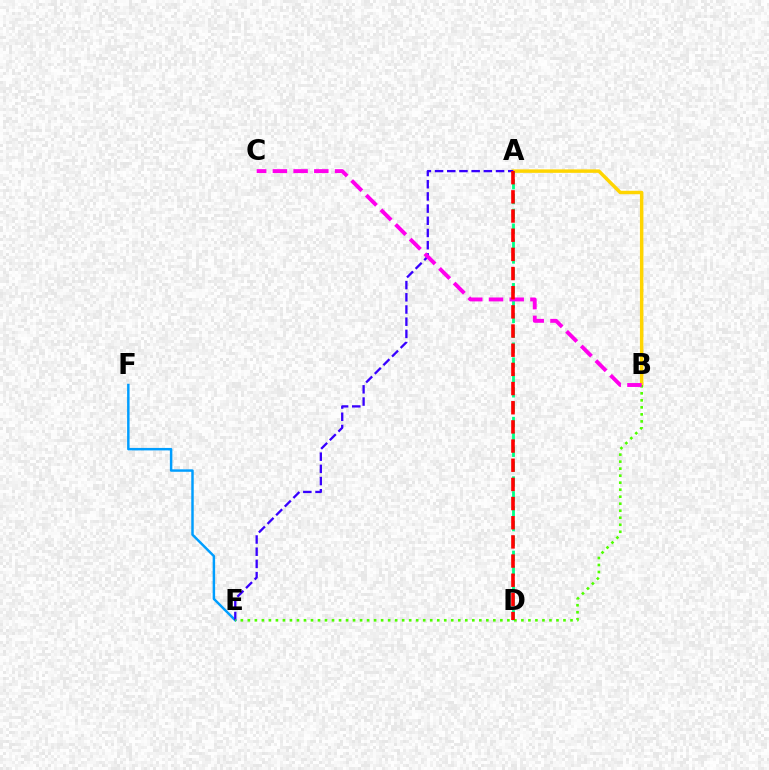{('E', 'F'): [{'color': '#009eff', 'line_style': 'solid', 'thickness': 1.78}], ('A', 'B'): [{'color': '#ffd500', 'line_style': 'solid', 'thickness': 2.49}], ('A', 'D'): [{'color': '#00ff86', 'line_style': 'dashed', 'thickness': 2.02}, {'color': '#ff0000', 'line_style': 'dashed', 'thickness': 2.6}], ('A', 'E'): [{'color': '#3700ff', 'line_style': 'dashed', 'thickness': 1.66}], ('B', 'E'): [{'color': '#4fff00', 'line_style': 'dotted', 'thickness': 1.91}], ('B', 'C'): [{'color': '#ff00ed', 'line_style': 'dashed', 'thickness': 2.81}]}